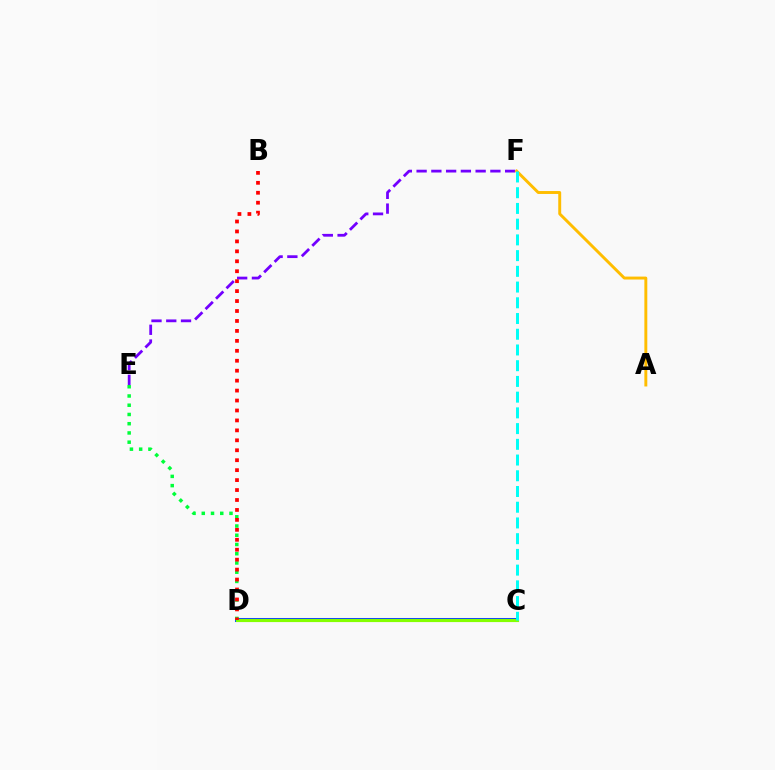{('C', 'D'): [{'color': '#004bff', 'line_style': 'solid', 'thickness': 2.89}, {'color': '#ff00cf', 'line_style': 'solid', 'thickness': 1.53}, {'color': '#84ff00', 'line_style': 'solid', 'thickness': 2.26}], ('E', 'F'): [{'color': '#7200ff', 'line_style': 'dashed', 'thickness': 2.0}], ('A', 'F'): [{'color': '#ffbd00', 'line_style': 'solid', 'thickness': 2.11}], ('D', 'E'): [{'color': '#00ff39', 'line_style': 'dotted', 'thickness': 2.51}], ('C', 'F'): [{'color': '#00fff6', 'line_style': 'dashed', 'thickness': 2.14}], ('B', 'D'): [{'color': '#ff0000', 'line_style': 'dotted', 'thickness': 2.7}]}